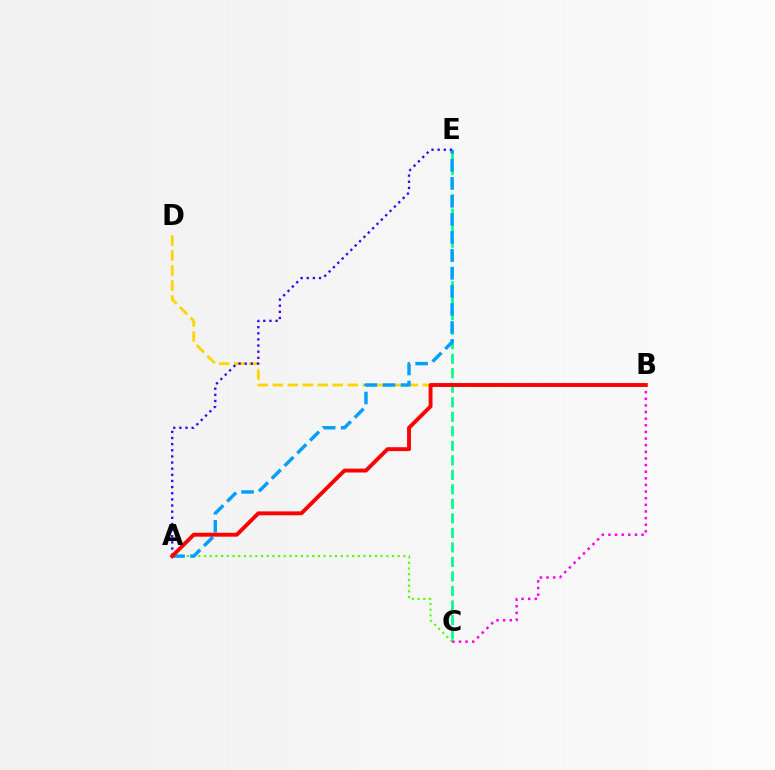{('B', 'D'): [{'color': '#ffd500', 'line_style': 'dashed', 'thickness': 2.04}], ('A', 'C'): [{'color': '#4fff00', 'line_style': 'dotted', 'thickness': 1.55}], ('B', 'C'): [{'color': '#ff00ed', 'line_style': 'dotted', 'thickness': 1.8}], ('C', 'E'): [{'color': '#00ff86', 'line_style': 'dashed', 'thickness': 1.97}], ('A', 'E'): [{'color': '#009eff', 'line_style': 'dashed', 'thickness': 2.45}, {'color': '#3700ff', 'line_style': 'dotted', 'thickness': 1.67}], ('A', 'B'): [{'color': '#ff0000', 'line_style': 'solid', 'thickness': 2.8}]}